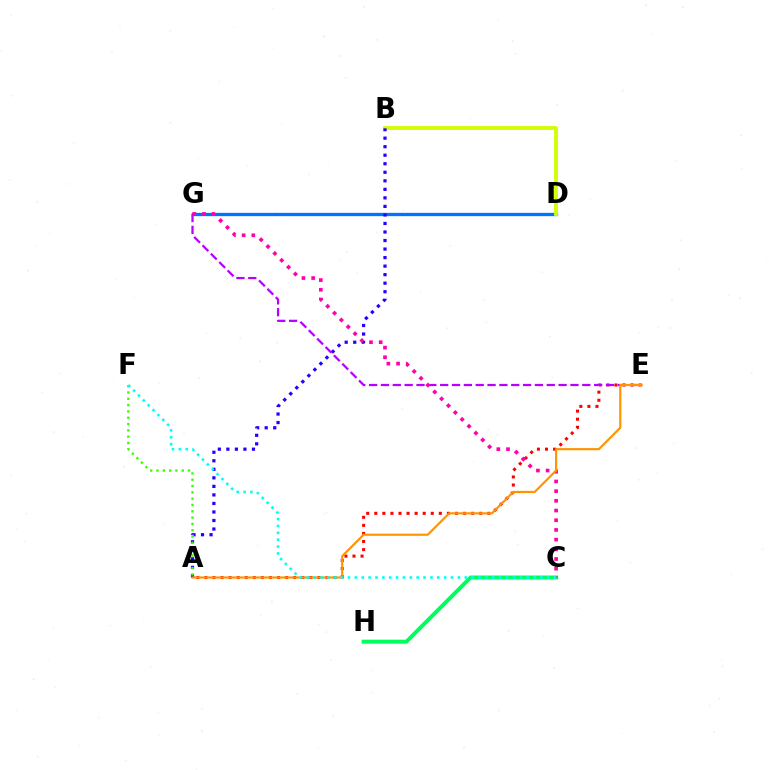{('D', 'G'): [{'color': '#0074ff', 'line_style': 'solid', 'thickness': 2.38}], ('A', 'E'): [{'color': '#ff0000', 'line_style': 'dotted', 'thickness': 2.19}, {'color': '#ff9400', 'line_style': 'solid', 'thickness': 1.56}], ('B', 'D'): [{'color': '#d1ff00', 'line_style': 'solid', 'thickness': 2.76}], ('C', 'H'): [{'color': '#00ff5c', 'line_style': 'solid', 'thickness': 2.86}], ('A', 'B'): [{'color': '#2500ff', 'line_style': 'dotted', 'thickness': 2.32}], ('E', 'G'): [{'color': '#b900ff', 'line_style': 'dashed', 'thickness': 1.61}], ('C', 'G'): [{'color': '#ff00ac', 'line_style': 'dotted', 'thickness': 2.63}], ('A', 'F'): [{'color': '#3dff00', 'line_style': 'dotted', 'thickness': 1.71}], ('C', 'F'): [{'color': '#00fff6', 'line_style': 'dotted', 'thickness': 1.87}]}